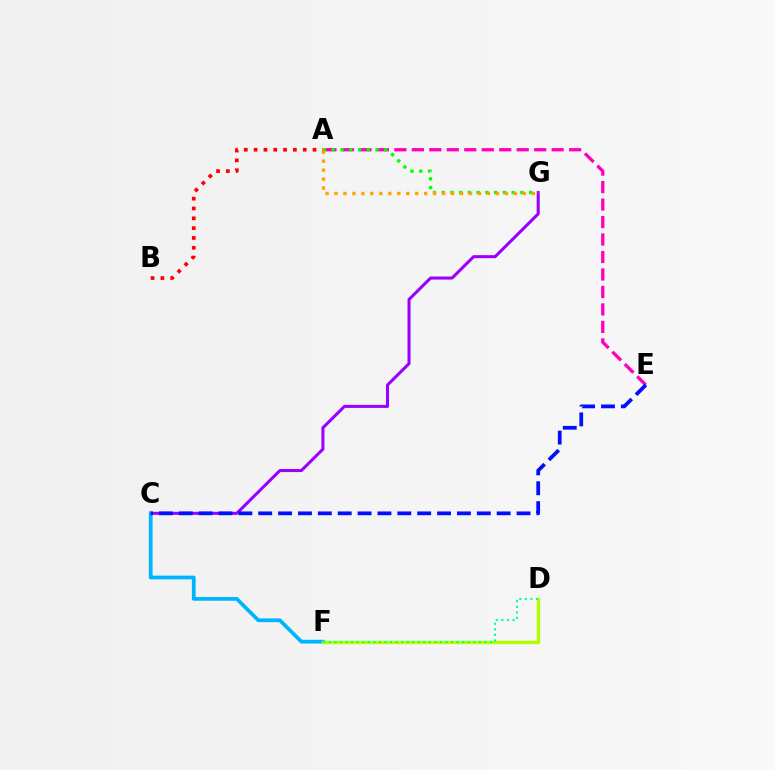{('C', 'G'): [{'color': '#9b00ff', 'line_style': 'solid', 'thickness': 2.19}], ('C', 'F'): [{'color': '#00b5ff', 'line_style': 'solid', 'thickness': 2.71}], ('D', 'F'): [{'color': '#b3ff00', 'line_style': 'solid', 'thickness': 2.42}, {'color': '#00ff9d', 'line_style': 'dotted', 'thickness': 1.51}], ('A', 'E'): [{'color': '#ff00bd', 'line_style': 'dashed', 'thickness': 2.37}], ('A', 'G'): [{'color': '#08ff00', 'line_style': 'dotted', 'thickness': 2.38}, {'color': '#ffa500', 'line_style': 'dotted', 'thickness': 2.44}], ('C', 'E'): [{'color': '#0010ff', 'line_style': 'dashed', 'thickness': 2.7}], ('A', 'B'): [{'color': '#ff0000', 'line_style': 'dotted', 'thickness': 2.67}]}